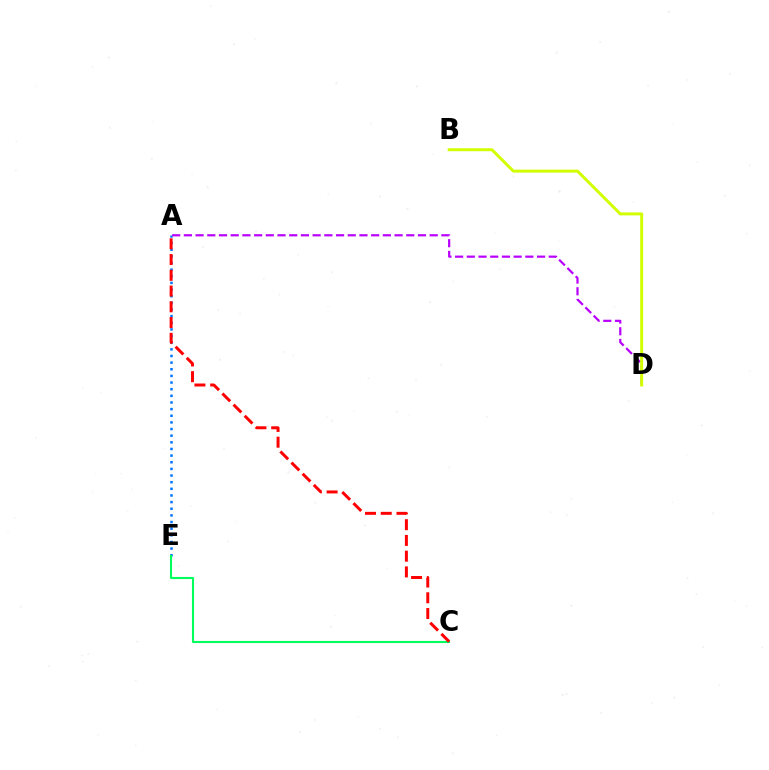{('A', 'E'): [{'color': '#0074ff', 'line_style': 'dotted', 'thickness': 1.8}], ('C', 'E'): [{'color': '#00ff5c', 'line_style': 'solid', 'thickness': 1.52}], ('A', 'D'): [{'color': '#b900ff', 'line_style': 'dashed', 'thickness': 1.59}], ('B', 'D'): [{'color': '#d1ff00', 'line_style': 'solid', 'thickness': 2.13}], ('A', 'C'): [{'color': '#ff0000', 'line_style': 'dashed', 'thickness': 2.14}]}